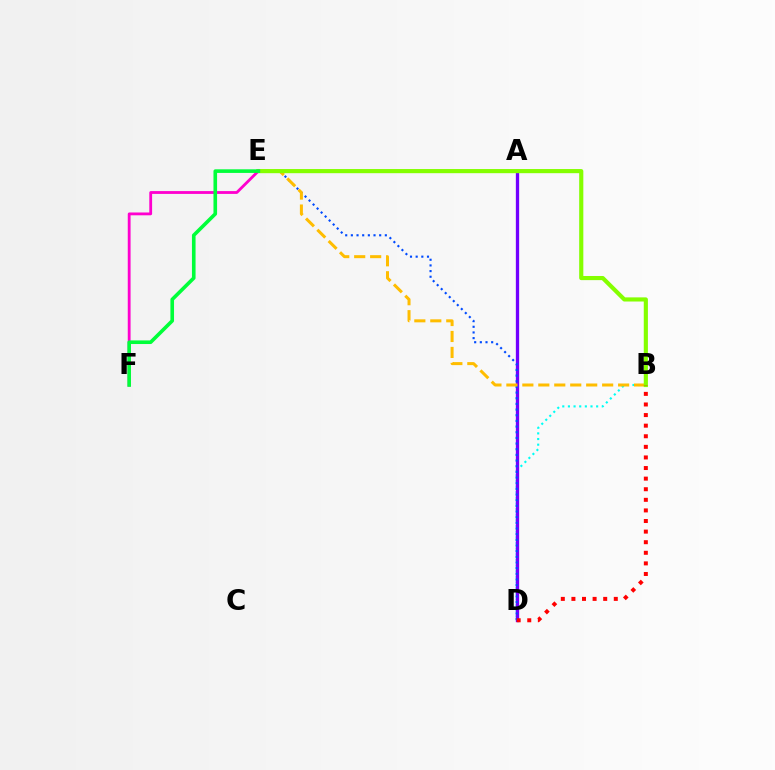{('B', 'D'): [{'color': '#00fff6', 'line_style': 'dotted', 'thickness': 1.53}, {'color': '#ff0000', 'line_style': 'dotted', 'thickness': 2.88}], ('A', 'D'): [{'color': '#7200ff', 'line_style': 'solid', 'thickness': 2.37}], ('D', 'E'): [{'color': '#004bff', 'line_style': 'dotted', 'thickness': 1.54}], ('B', 'E'): [{'color': '#ffbd00', 'line_style': 'dashed', 'thickness': 2.17}, {'color': '#84ff00', 'line_style': 'solid', 'thickness': 2.98}], ('E', 'F'): [{'color': '#ff00cf', 'line_style': 'solid', 'thickness': 2.03}, {'color': '#00ff39', 'line_style': 'solid', 'thickness': 2.61}]}